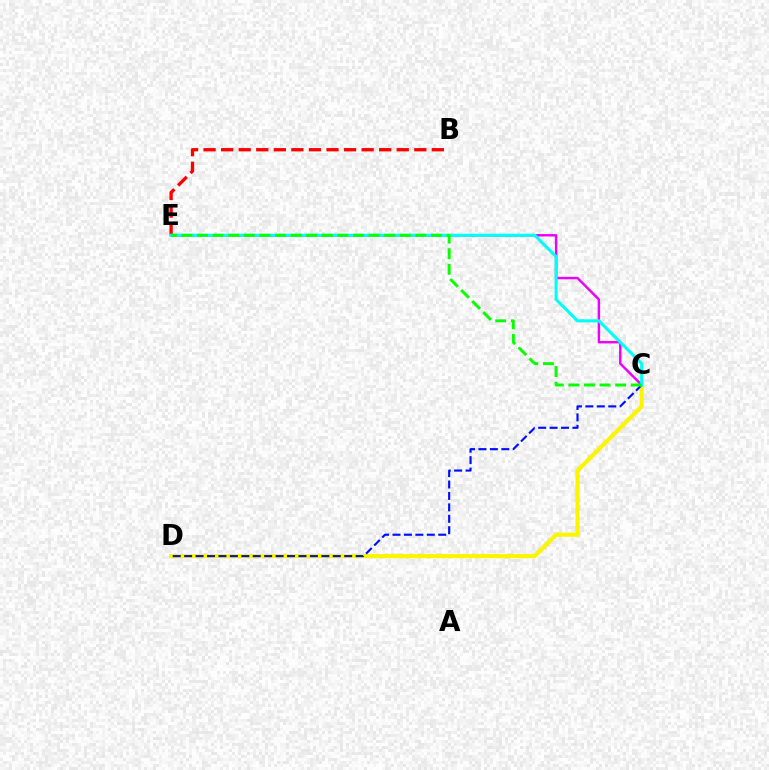{('B', 'E'): [{'color': '#ff0000', 'line_style': 'dashed', 'thickness': 2.39}], ('C', 'D'): [{'color': '#fcf500', 'line_style': 'solid', 'thickness': 3.0}, {'color': '#0010ff', 'line_style': 'dashed', 'thickness': 1.55}], ('C', 'E'): [{'color': '#ee00ff', 'line_style': 'solid', 'thickness': 1.76}, {'color': '#00fff6', 'line_style': 'solid', 'thickness': 2.21}, {'color': '#08ff00', 'line_style': 'dashed', 'thickness': 2.12}]}